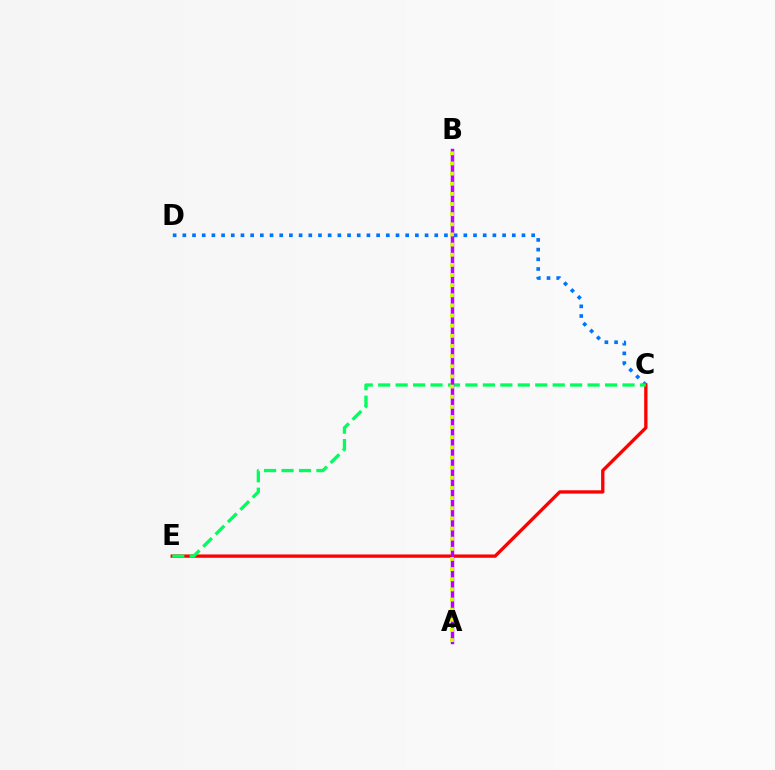{('C', 'D'): [{'color': '#0074ff', 'line_style': 'dotted', 'thickness': 2.63}], ('C', 'E'): [{'color': '#ff0000', 'line_style': 'solid', 'thickness': 2.39}, {'color': '#00ff5c', 'line_style': 'dashed', 'thickness': 2.37}], ('A', 'B'): [{'color': '#b900ff', 'line_style': 'solid', 'thickness': 2.48}, {'color': '#d1ff00', 'line_style': 'dotted', 'thickness': 2.76}]}